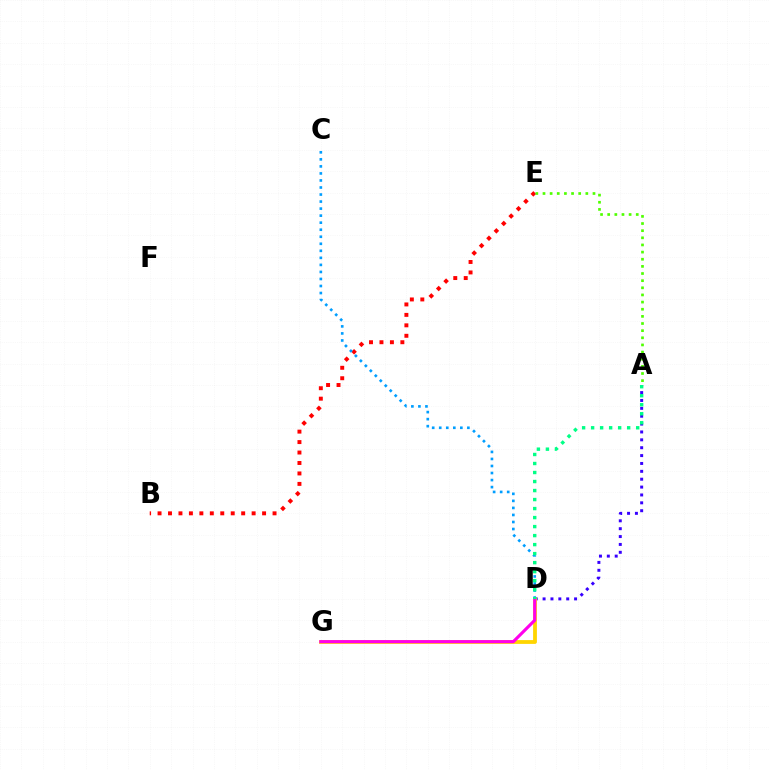{('B', 'E'): [{'color': '#ff0000', 'line_style': 'dotted', 'thickness': 2.84}], ('A', 'D'): [{'color': '#3700ff', 'line_style': 'dotted', 'thickness': 2.14}, {'color': '#00ff86', 'line_style': 'dotted', 'thickness': 2.45}], ('D', 'G'): [{'color': '#ffd500', 'line_style': 'solid', 'thickness': 2.74}, {'color': '#ff00ed', 'line_style': 'solid', 'thickness': 2.26}], ('C', 'D'): [{'color': '#009eff', 'line_style': 'dotted', 'thickness': 1.91}], ('A', 'E'): [{'color': '#4fff00', 'line_style': 'dotted', 'thickness': 1.94}]}